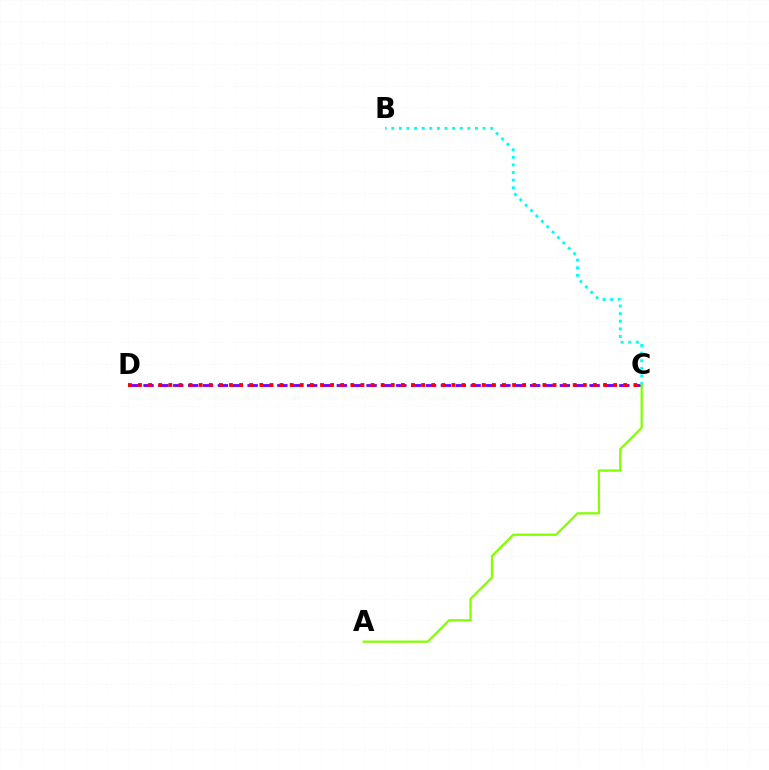{('C', 'D'): [{'color': '#7200ff', 'line_style': 'dashed', 'thickness': 2.02}, {'color': '#ff0000', 'line_style': 'dotted', 'thickness': 2.75}], ('B', 'C'): [{'color': '#00fff6', 'line_style': 'dotted', 'thickness': 2.07}], ('A', 'C'): [{'color': '#84ff00', 'line_style': 'solid', 'thickness': 1.64}]}